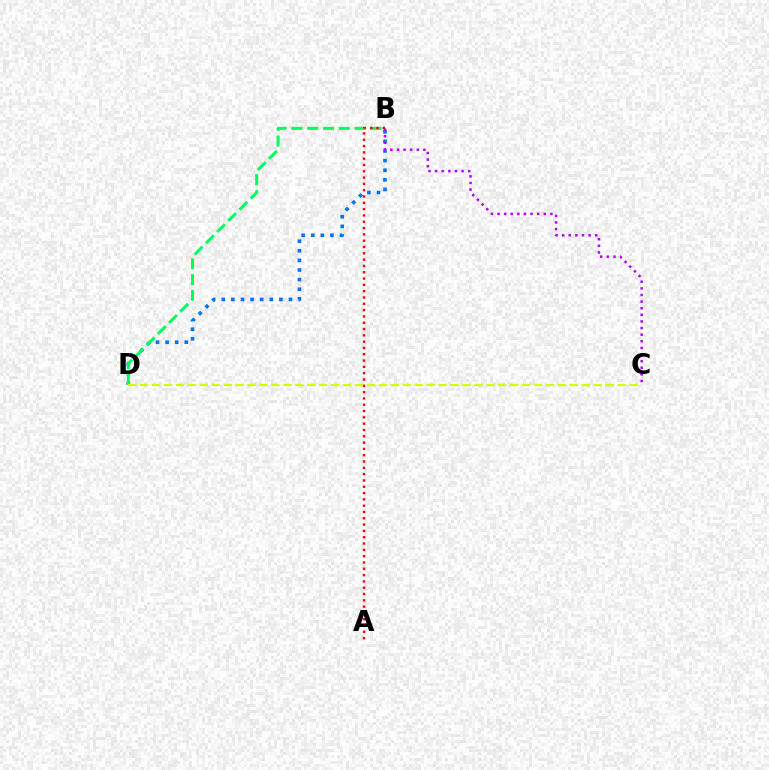{('B', 'D'): [{'color': '#0074ff', 'line_style': 'dotted', 'thickness': 2.61}, {'color': '#00ff5c', 'line_style': 'dashed', 'thickness': 2.15}], ('B', 'C'): [{'color': '#b900ff', 'line_style': 'dotted', 'thickness': 1.8}], ('A', 'B'): [{'color': '#ff0000', 'line_style': 'dotted', 'thickness': 1.71}], ('C', 'D'): [{'color': '#d1ff00', 'line_style': 'dashed', 'thickness': 1.62}]}